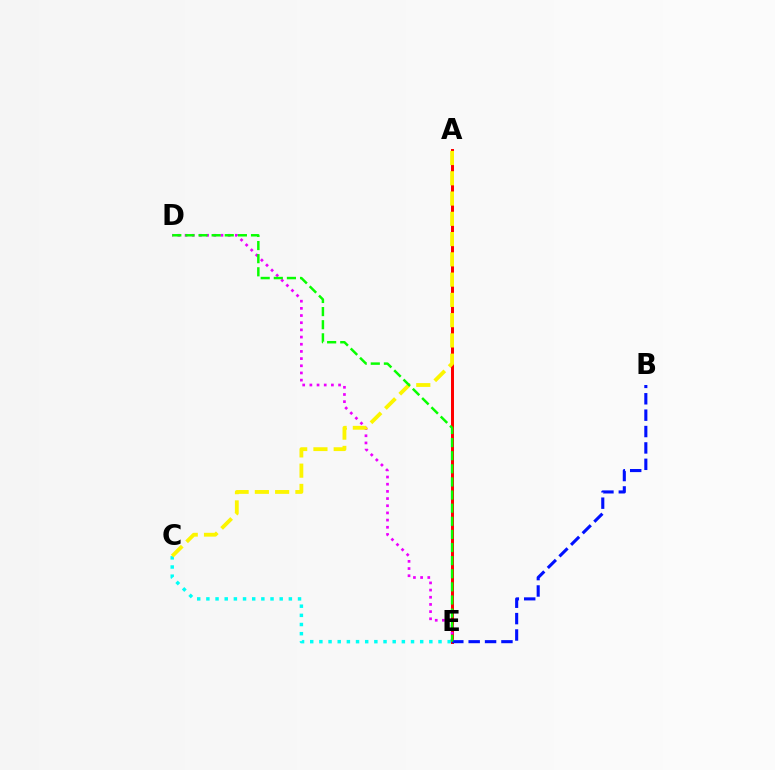{('C', 'E'): [{'color': '#00fff6', 'line_style': 'dotted', 'thickness': 2.49}], ('A', 'E'): [{'color': '#ff0000', 'line_style': 'solid', 'thickness': 2.15}], ('D', 'E'): [{'color': '#ee00ff', 'line_style': 'dotted', 'thickness': 1.95}, {'color': '#08ff00', 'line_style': 'dashed', 'thickness': 1.78}], ('A', 'C'): [{'color': '#fcf500', 'line_style': 'dashed', 'thickness': 2.75}], ('B', 'E'): [{'color': '#0010ff', 'line_style': 'dashed', 'thickness': 2.23}]}